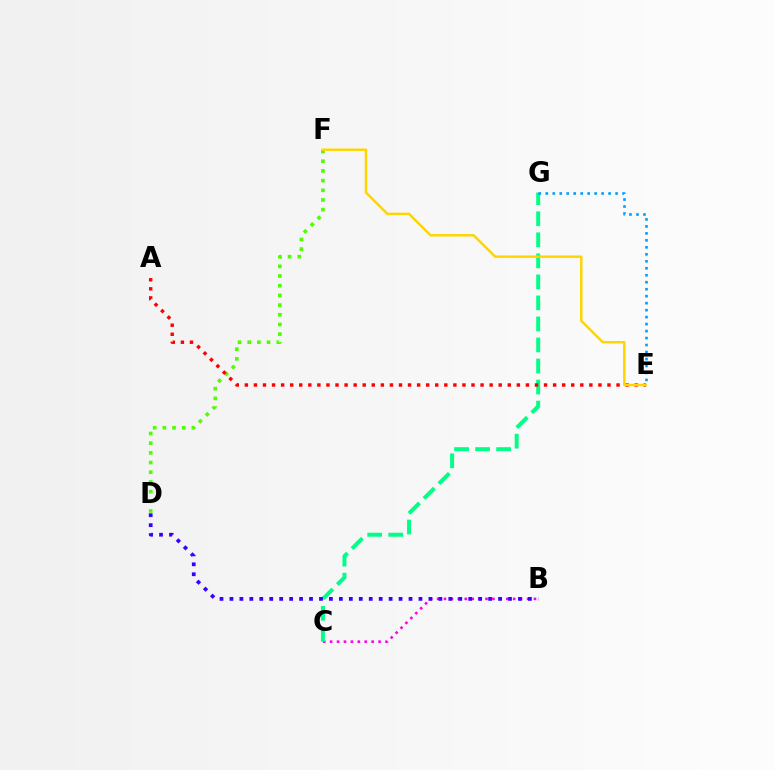{('B', 'C'): [{'color': '#ff00ed', 'line_style': 'dotted', 'thickness': 1.88}], ('D', 'F'): [{'color': '#4fff00', 'line_style': 'dotted', 'thickness': 2.63}], ('C', 'G'): [{'color': '#00ff86', 'line_style': 'dashed', 'thickness': 2.86}], ('A', 'E'): [{'color': '#ff0000', 'line_style': 'dotted', 'thickness': 2.46}], ('E', 'G'): [{'color': '#009eff', 'line_style': 'dotted', 'thickness': 1.9}], ('B', 'D'): [{'color': '#3700ff', 'line_style': 'dotted', 'thickness': 2.7}], ('E', 'F'): [{'color': '#ffd500', 'line_style': 'solid', 'thickness': 1.77}]}